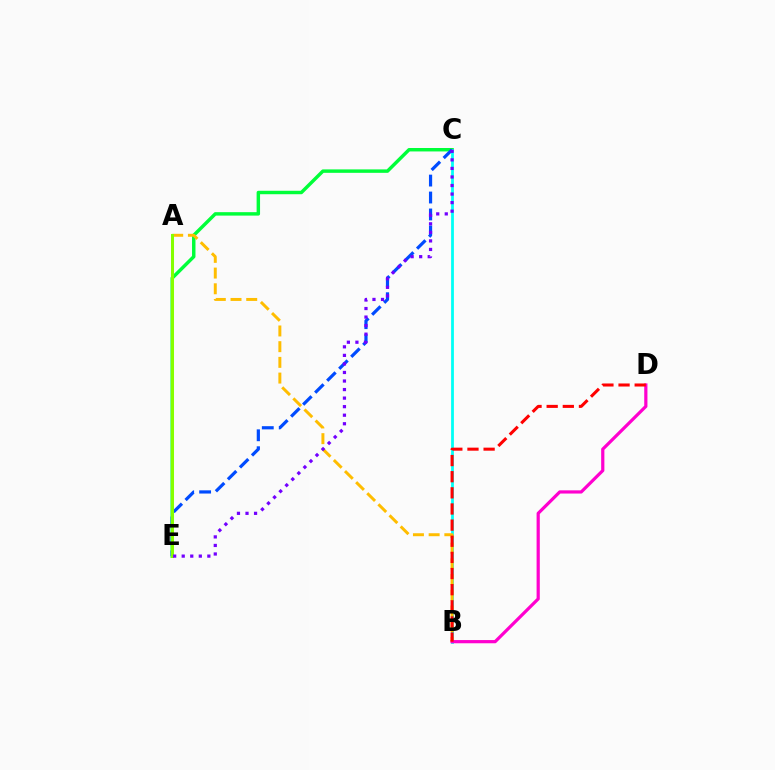{('C', 'E'): [{'color': '#00ff39', 'line_style': 'solid', 'thickness': 2.48}, {'color': '#004bff', 'line_style': 'dashed', 'thickness': 2.3}, {'color': '#7200ff', 'line_style': 'dotted', 'thickness': 2.32}], ('B', 'C'): [{'color': '#00fff6', 'line_style': 'solid', 'thickness': 2.0}], ('A', 'B'): [{'color': '#ffbd00', 'line_style': 'dashed', 'thickness': 2.13}], ('A', 'E'): [{'color': '#84ff00', 'line_style': 'solid', 'thickness': 2.18}], ('B', 'D'): [{'color': '#ff00cf', 'line_style': 'solid', 'thickness': 2.31}, {'color': '#ff0000', 'line_style': 'dashed', 'thickness': 2.19}]}